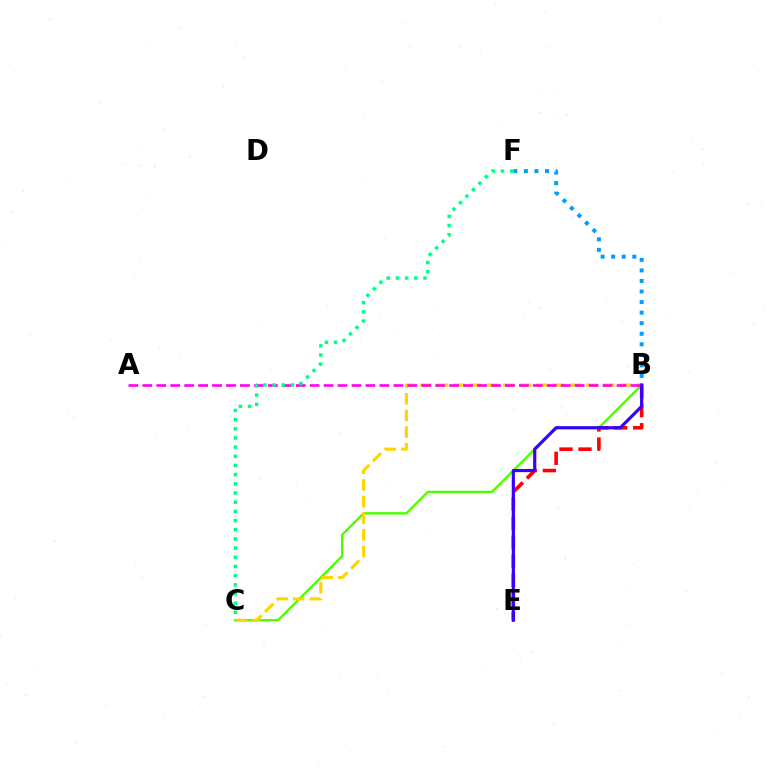{('B', 'C'): [{'color': '#4fff00', 'line_style': 'solid', 'thickness': 1.75}, {'color': '#ffd500', 'line_style': 'dashed', 'thickness': 2.26}], ('B', 'E'): [{'color': '#ff0000', 'line_style': 'dashed', 'thickness': 2.59}, {'color': '#3700ff', 'line_style': 'solid', 'thickness': 2.29}], ('B', 'F'): [{'color': '#009eff', 'line_style': 'dotted', 'thickness': 2.87}], ('A', 'B'): [{'color': '#ff00ed', 'line_style': 'dashed', 'thickness': 1.89}], ('C', 'F'): [{'color': '#00ff86', 'line_style': 'dotted', 'thickness': 2.49}]}